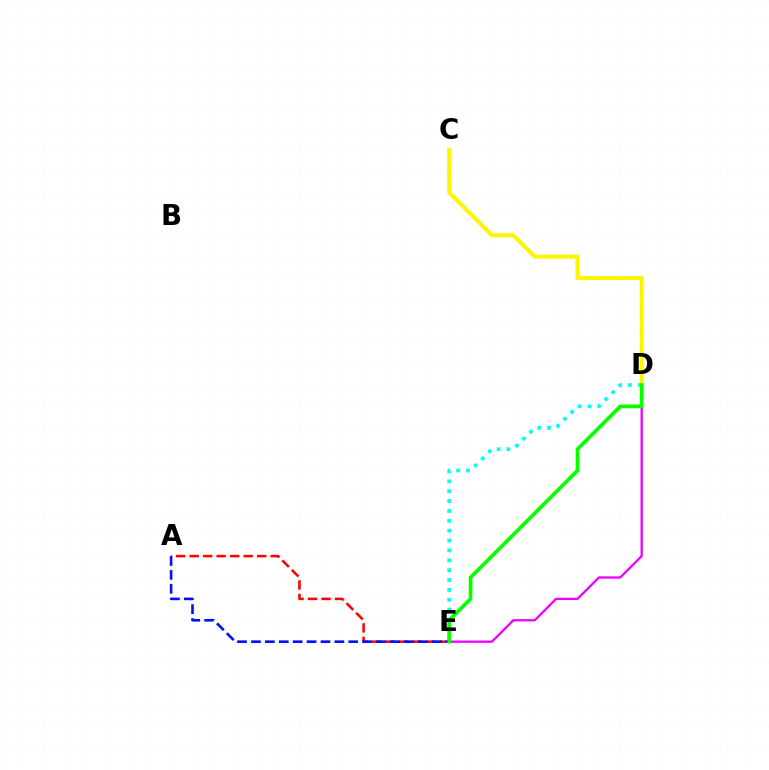{('D', 'E'): [{'color': '#00fff6', 'line_style': 'dotted', 'thickness': 2.68}, {'color': '#ee00ff', 'line_style': 'solid', 'thickness': 1.65}, {'color': '#08ff00', 'line_style': 'solid', 'thickness': 2.67}], ('A', 'E'): [{'color': '#ff0000', 'line_style': 'dashed', 'thickness': 1.84}, {'color': '#0010ff', 'line_style': 'dashed', 'thickness': 1.89}], ('C', 'D'): [{'color': '#fcf500', 'line_style': 'solid', 'thickness': 2.89}]}